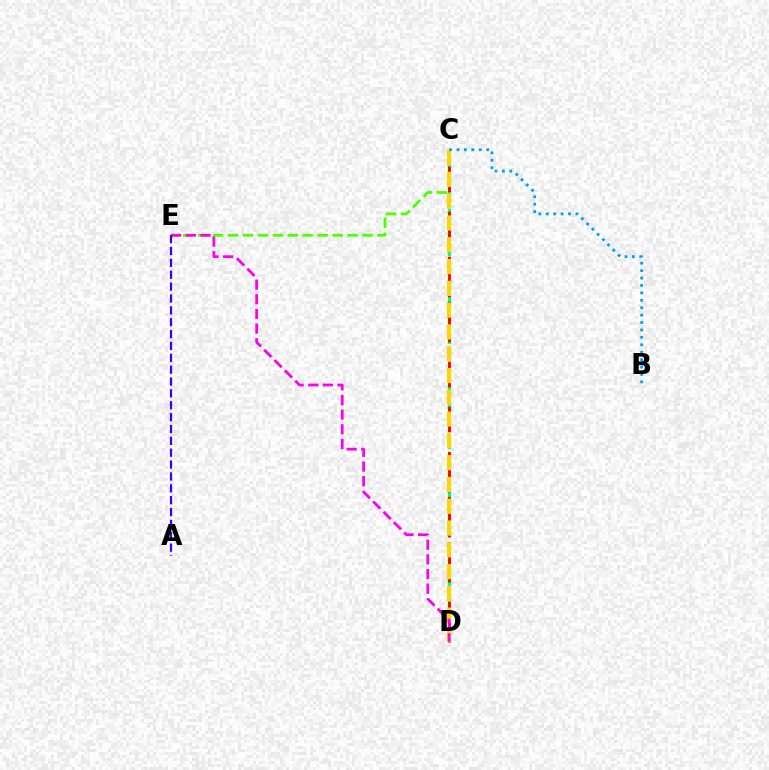{('C', 'E'): [{'color': '#4fff00', 'line_style': 'dashed', 'thickness': 2.03}], ('C', 'D'): [{'color': '#00ff86', 'line_style': 'dashed', 'thickness': 2.39}, {'color': '#ff0000', 'line_style': 'dashed', 'thickness': 2.04}, {'color': '#ffd500', 'line_style': 'dashed', 'thickness': 2.96}], ('D', 'E'): [{'color': '#ff00ed', 'line_style': 'dashed', 'thickness': 1.99}], ('B', 'C'): [{'color': '#009eff', 'line_style': 'dotted', 'thickness': 2.02}], ('A', 'E'): [{'color': '#3700ff', 'line_style': 'dashed', 'thickness': 1.61}]}